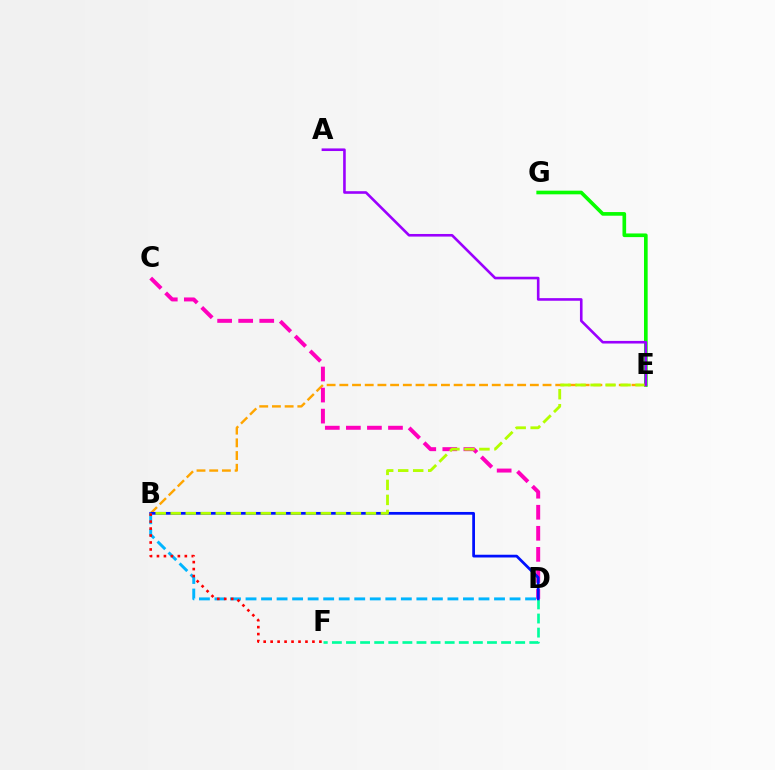{('D', 'F'): [{'color': '#00ff9d', 'line_style': 'dashed', 'thickness': 1.92}], ('E', 'G'): [{'color': '#08ff00', 'line_style': 'solid', 'thickness': 2.63}], ('B', 'E'): [{'color': '#ffa500', 'line_style': 'dashed', 'thickness': 1.73}, {'color': '#b3ff00', 'line_style': 'dashed', 'thickness': 2.04}], ('C', 'D'): [{'color': '#ff00bd', 'line_style': 'dashed', 'thickness': 2.86}], ('B', 'D'): [{'color': '#0010ff', 'line_style': 'solid', 'thickness': 1.98}, {'color': '#00b5ff', 'line_style': 'dashed', 'thickness': 2.11}], ('B', 'F'): [{'color': '#ff0000', 'line_style': 'dotted', 'thickness': 1.89}], ('A', 'E'): [{'color': '#9b00ff', 'line_style': 'solid', 'thickness': 1.88}]}